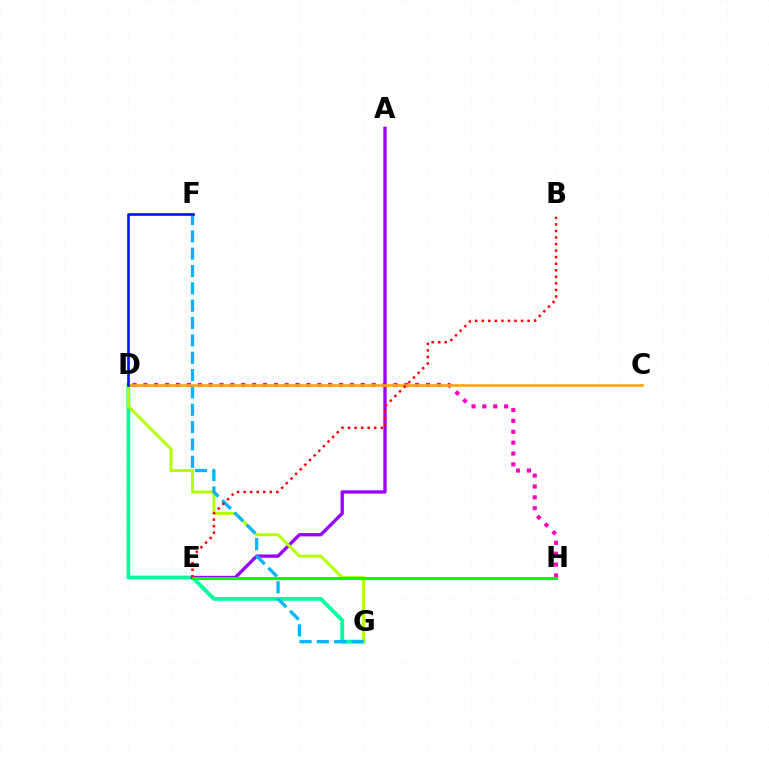{('D', 'G'): [{'color': '#00ff9d', 'line_style': 'solid', 'thickness': 2.76}, {'color': '#b3ff00', 'line_style': 'solid', 'thickness': 2.11}], ('D', 'H'): [{'color': '#ff00bd', 'line_style': 'dotted', 'thickness': 2.95}], ('A', 'E'): [{'color': '#9b00ff', 'line_style': 'solid', 'thickness': 2.4}], ('F', 'G'): [{'color': '#00b5ff', 'line_style': 'dashed', 'thickness': 2.36}], ('E', 'H'): [{'color': '#08ff00', 'line_style': 'solid', 'thickness': 2.21}], ('C', 'D'): [{'color': '#ffa500', 'line_style': 'solid', 'thickness': 1.91}], ('B', 'E'): [{'color': '#ff0000', 'line_style': 'dotted', 'thickness': 1.78}], ('D', 'F'): [{'color': '#0010ff', 'line_style': 'solid', 'thickness': 1.9}]}